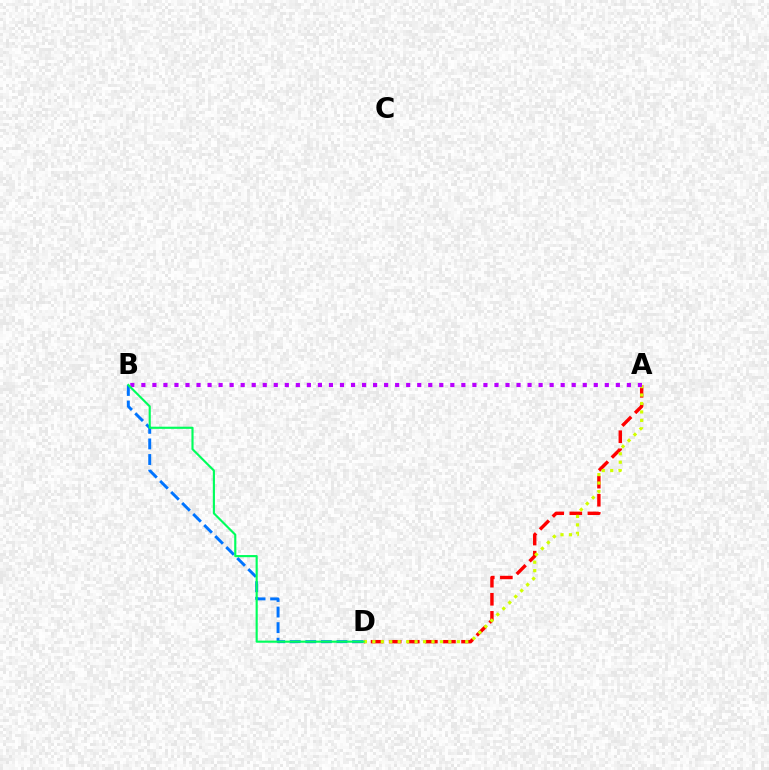{('A', 'D'): [{'color': '#ff0000', 'line_style': 'dashed', 'thickness': 2.46}, {'color': '#d1ff00', 'line_style': 'dotted', 'thickness': 2.3}], ('B', 'D'): [{'color': '#0074ff', 'line_style': 'dashed', 'thickness': 2.12}, {'color': '#00ff5c', 'line_style': 'solid', 'thickness': 1.54}], ('A', 'B'): [{'color': '#b900ff', 'line_style': 'dotted', 'thickness': 3.0}]}